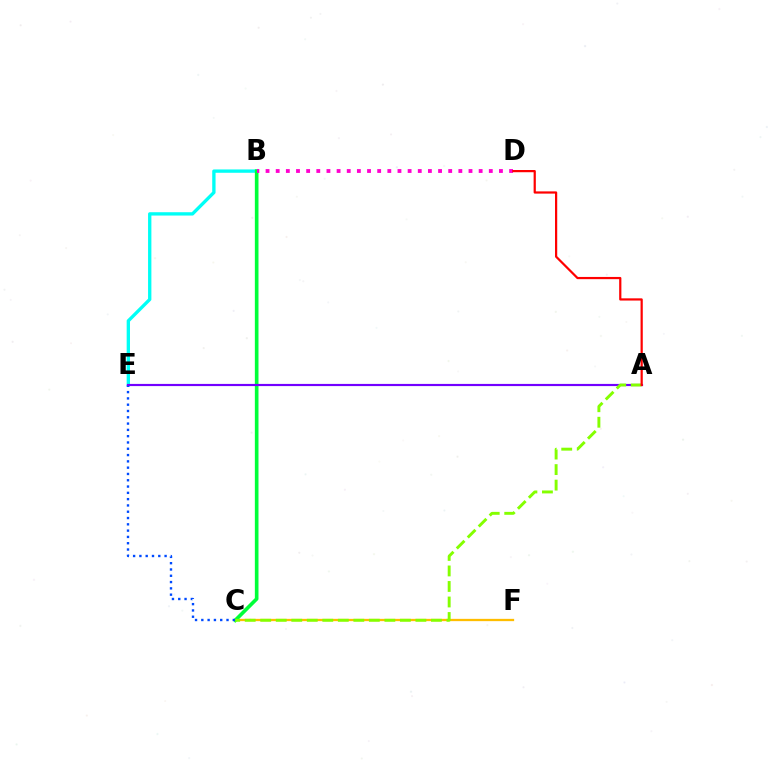{('C', 'F'): [{'color': '#ffbd00', 'line_style': 'solid', 'thickness': 1.65}], ('B', 'E'): [{'color': '#00fff6', 'line_style': 'solid', 'thickness': 2.4}], ('B', 'C'): [{'color': '#00ff39', 'line_style': 'solid', 'thickness': 2.62}], ('C', 'E'): [{'color': '#004bff', 'line_style': 'dotted', 'thickness': 1.71}], ('A', 'E'): [{'color': '#7200ff', 'line_style': 'solid', 'thickness': 1.57}], ('B', 'D'): [{'color': '#ff00cf', 'line_style': 'dotted', 'thickness': 2.76}], ('A', 'C'): [{'color': '#84ff00', 'line_style': 'dashed', 'thickness': 2.11}], ('A', 'D'): [{'color': '#ff0000', 'line_style': 'solid', 'thickness': 1.6}]}